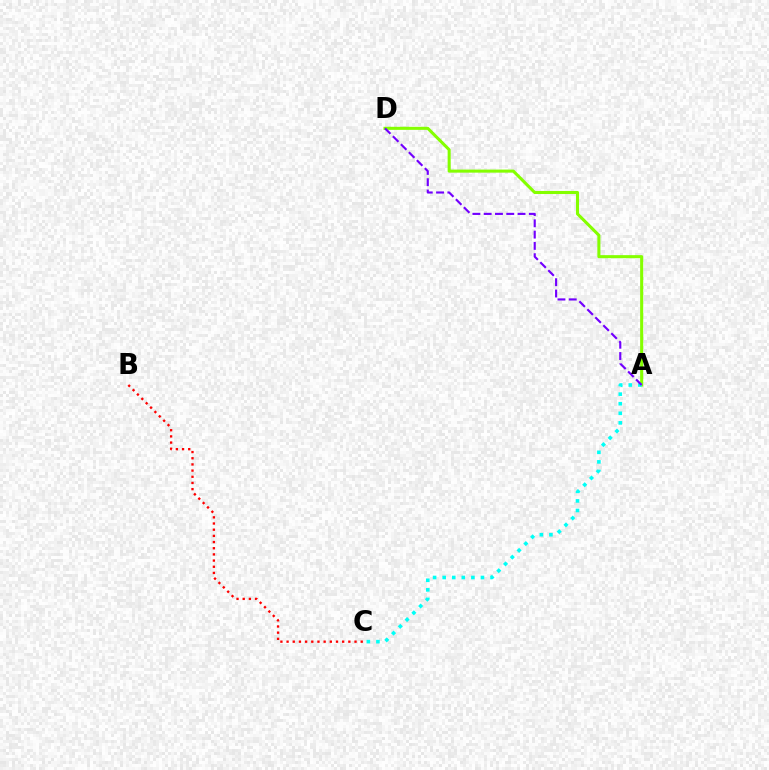{('A', 'D'): [{'color': '#84ff00', 'line_style': 'solid', 'thickness': 2.21}, {'color': '#7200ff', 'line_style': 'dashed', 'thickness': 1.53}], ('A', 'C'): [{'color': '#00fff6', 'line_style': 'dotted', 'thickness': 2.6}], ('B', 'C'): [{'color': '#ff0000', 'line_style': 'dotted', 'thickness': 1.68}]}